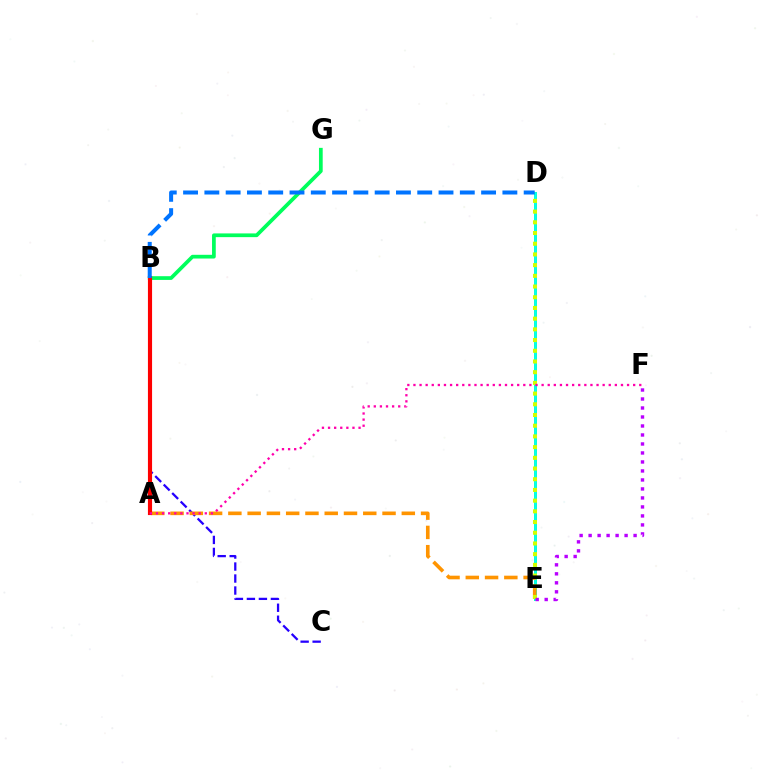{('B', 'C'): [{'color': '#2500ff', 'line_style': 'dashed', 'thickness': 1.63}], ('D', 'E'): [{'color': '#3dff00', 'line_style': 'solid', 'thickness': 2.08}, {'color': '#00fff6', 'line_style': 'solid', 'thickness': 1.96}, {'color': '#d1ff00', 'line_style': 'dotted', 'thickness': 2.91}], ('B', 'G'): [{'color': '#00ff5c', 'line_style': 'solid', 'thickness': 2.68}], ('A', 'E'): [{'color': '#ff9400', 'line_style': 'dashed', 'thickness': 2.62}], ('A', 'B'): [{'color': '#ff0000', 'line_style': 'solid', 'thickness': 2.98}], ('E', 'F'): [{'color': '#b900ff', 'line_style': 'dotted', 'thickness': 2.44}], ('B', 'D'): [{'color': '#0074ff', 'line_style': 'dashed', 'thickness': 2.89}], ('A', 'F'): [{'color': '#ff00ac', 'line_style': 'dotted', 'thickness': 1.66}]}